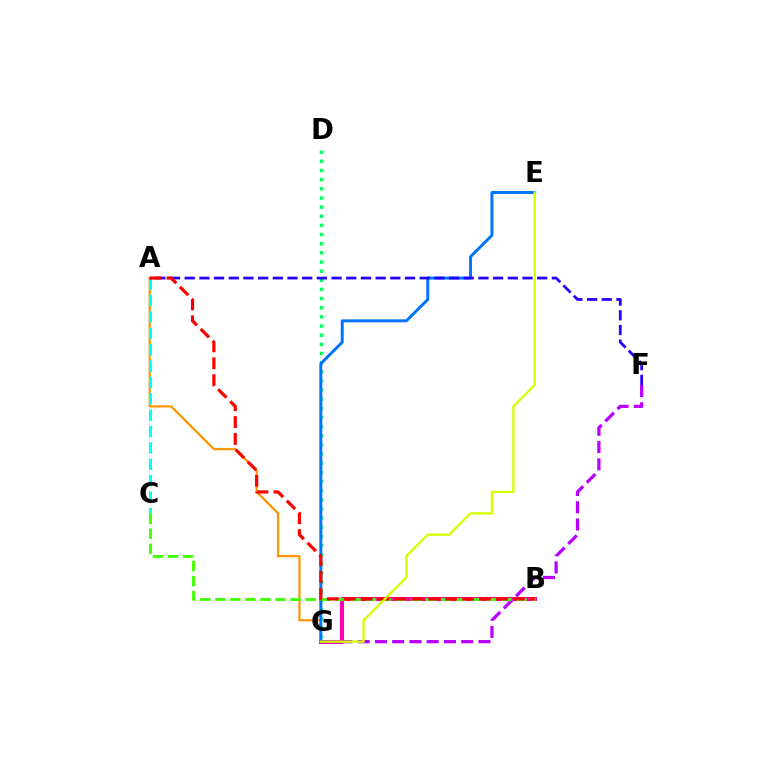{('B', 'G'): [{'color': '#ff00ac', 'line_style': 'solid', 'thickness': 2.93}], ('D', 'G'): [{'color': '#00ff5c', 'line_style': 'dotted', 'thickness': 2.49}], ('A', 'G'): [{'color': '#ff9400', 'line_style': 'solid', 'thickness': 1.6}], ('F', 'G'): [{'color': '#b900ff', 'line_style': 'dashed', 'thickness': 2.34}], ('E', 'G'): [{'color': '#0074ff', 'line_style': 'solid', 'thickness': 2.13}, {'color': '#d1ff00', 'line_style': 'solid', 'thickness': 1.66}], ('A', 'C'): [{'color': '#00fff6', 'line_style': 'dashed', 'thickness': 2.22}], ('A', 'F'): [{'color': '#2500ff', 'line_style': 'dashed', 'thickness': 2.0}], ('B', 'C'): [{'color': '#3dff00', 'line_style': 'dashed', 'thickness': 2.05}], ('A', 'B'): [{'color': '#ff0000', 'line_style': 'dashed', 'thickness': 2.3}]}